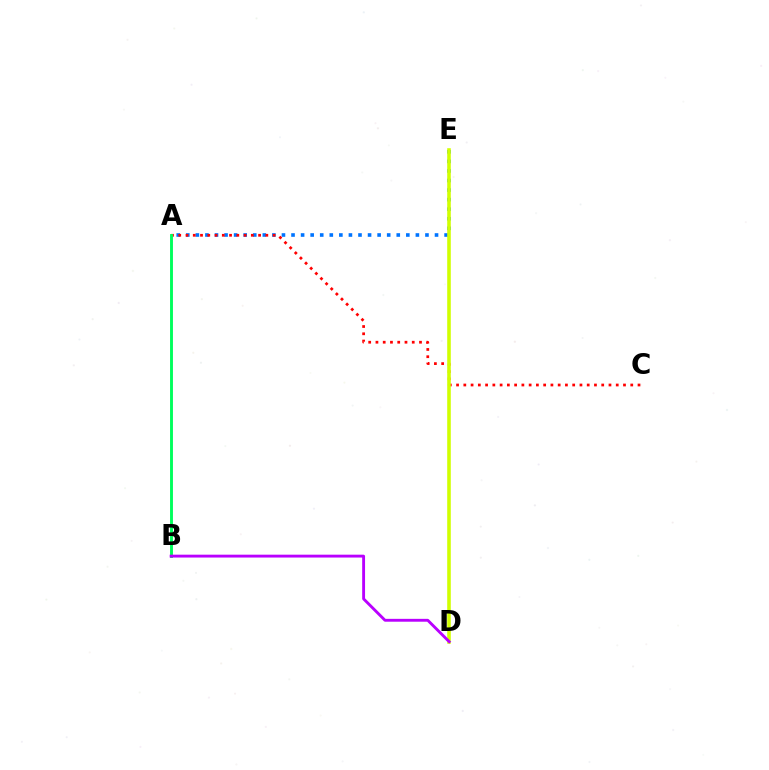{('A', 'E'): [{'color': '#0074ff', 'line_style': 'dotted', 'thickness': 2.6}], ('A', 'C'): [{'color': '#ff0000', 'line_style': 'dotted', 'thickness': 1.97}], ('D', 'E'): [{'color': '#d1ff00', 'line_style': 'solid', 'thickness': 2.58}], ('A', 'B'): [{'color': '#00ff5c', 'line_style': 'solid', 'thickness': 2.09}], ('B', 'D'): [{'color': '#b900ff', 'line_style': 'solid', 'thickness': 2.07}]}